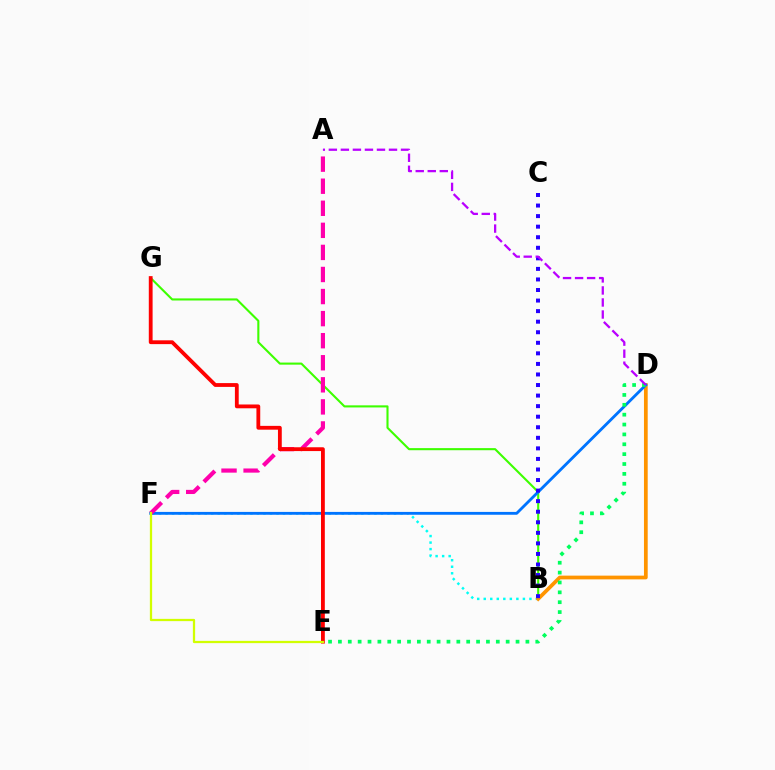{('B', 'G'): [{'color': '#3dff00', 'line_style': 'solid', 'thickness': 1.51}], ('B', 'F'): [{'color': '#00fff6', 'line_style': 'dotted', 'thickness': 1.77}], ('B', 'D'): [{'color': '#ff9400', 'line_style': 'solid', 'thickness': 2.69}], ('D', 'F'): [{'color': '#0074ff', 'line_style': 'solid', 'thickness': 2.05}], ('A', 'F'): [{'color': '#ff00ac', 'line_style': 'dashed', 'thickness': 3.0}], ('D', 'E'): [{'color': '#00ff5c', 'line_style': 'dotted', 'thickness': 2.68}], ('B', 'C'): [{'color': '#2500ff', 'line_style': 'dotted', 'thickness': 2.87}], ('E', 'G'): [{'color': '#ff0000', 'line_style': 'solid', 'thickness': 2.74}], ('E', 'F'): [{'color': '#d1ff00', 'line_style': 'solid', 'thickness': 1.62}], ('A', 'D'): [{'color': '#b900ff', 'line_style': 'dashed', 'thickness': 1.63}]}